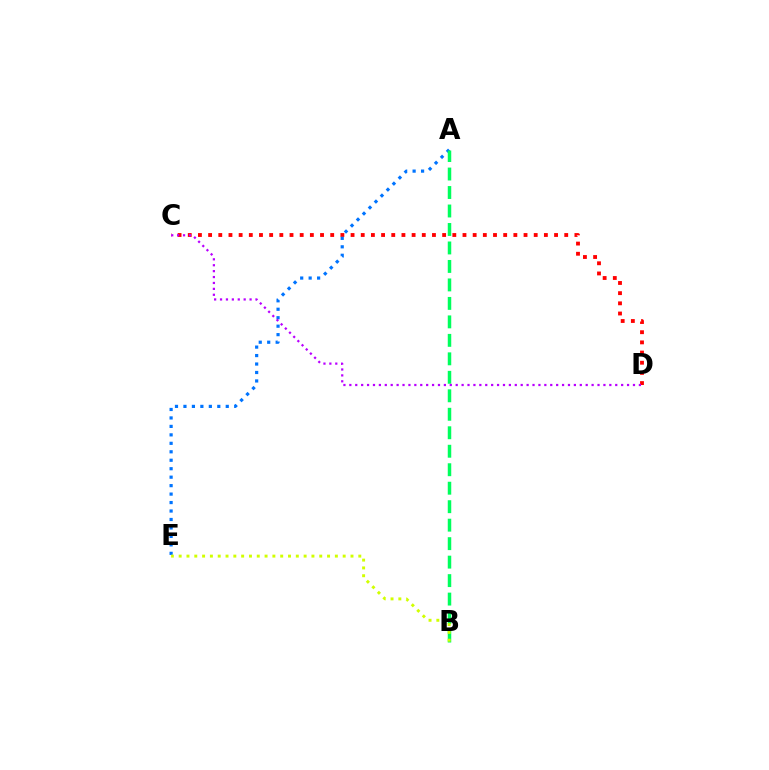{('C', 'D'): [{'color': '#ff0000', 'line_style': 'dotted', 'thickness': 2.76}, {'color': '#b900ff', 'line_style': 'dotted', 'thickness': 1.61}], ('A', 'E'): [{'color': '#0074ff', 'line_style': 'dotted', 'thickness': 2.3}], ('A', 'B'): [{'color': '#00ff5c', 'line_style': 'dashed', 'thickness': 2.51}], ('B', 'E'): [{'color': '#d1ff00', 'line_style': 'dotted', 'thickness': 2.12}]}